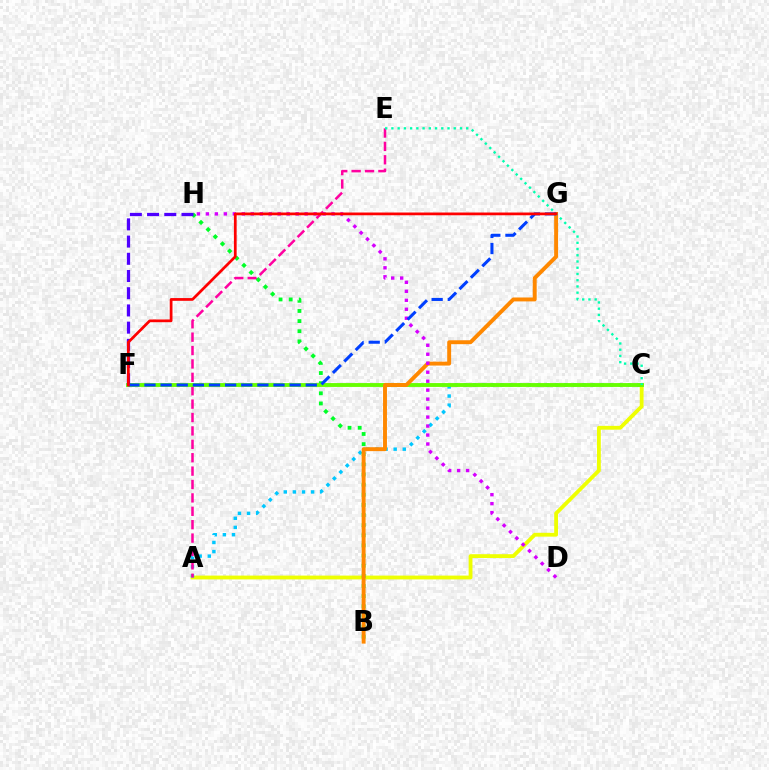{('A', 'C'): [{'color': '#eeff00', 'line_style': 'solid', 'thickness': 2.75}, {'color': '#00c7ff', 'line_style': 'dotted', 'thickness': 2.48}], ('A', 'E'): [{'color': '#ff00a0', 'line_style': 'dashed', 'thickness': 1.82}], ('B', 'H'): [{'color': '#00ff27', 'line_style': 'dotted', 'thickness': 2.75}], ('C', 'F'): [{'color': '#66ff00', 'line_style': 'solid', 'thickness': 2.78}], ('B', 'G'): [{'color': '#ff8800', 'line_style': 'solid', 'thickness': 2.82}], ('F', 'H'): [{'color': '#4f00ff', 'line_style': 'dashed', 'thickness': 2.34}], ('C', 'E'): [{'color': '#00ffaf', 'line_style': 'dotted', 'thickness': 1.69}], ('D', 'H'): [{'color': '#d600ff', 'line_style': 'dotted', 'thickness': 2.44}], ('F', 'G'): [{'color': '#003fff', 'line_style': 'dashed', 'thickness': 2.19}, {'color': '#ff0000', 'line_style': 'solid', 'thickness': 1.98}]}